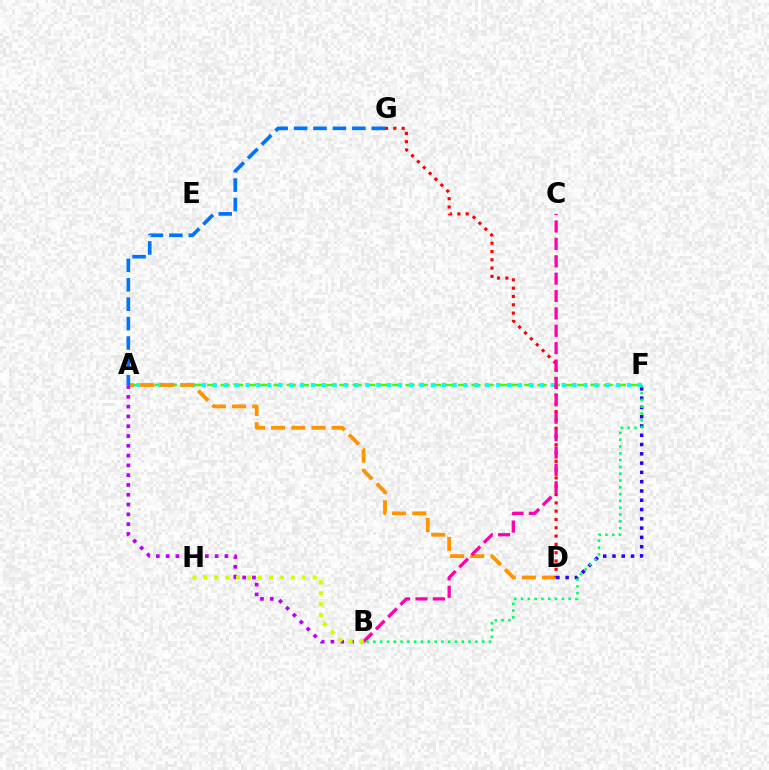{('A', 'F'): [{'color': '#3dff00', 'line_style': 'dashed', 'thickness': 1.79}, {'color': '#00fff6', 'line_style': 'dotted', 'thickness': 2.96}], ('A', 'D'): [{'color': '#ff9400', 'line_style': 'dashed', 'thickness': 2.74}], ('A', 'G'): [{'color': '#0074ff', 'line_style': 'dashed', 'thickness': 2.64}], ('D', 'G'): [{'color': '#ff0000', 'line_style': 'dotted', 'thickness': 2.26}], ('D', 'F'): [{'color': '#2500ff', 'line_style': 'dotted', 'thickness': 2.52}], ('A', 'B'): [{'color': '#b900ff', 'line_style': 'dotted', 'thickness': 2.66}], ('B', 'C'): [{'color': '#ff00ac', 'line_style': 'dashed', 'thickness': 2.36}], ('B', 'F'): [{'color': '#00ff5c', 'line_style': 'dotted', 'thickness': 1.85}], ('B', 'H'): [{'color': '#d1ff00', 'line_style': 'dotted', 'thickness': 2.97}]}